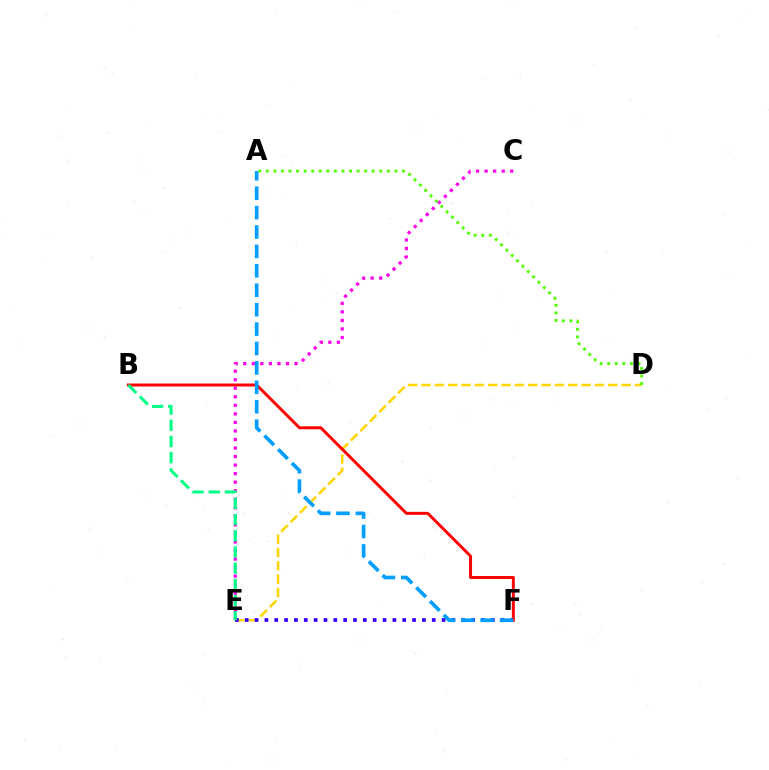{('D', 'E'): [{'color': '#ffd500', 'line_style': 'dashed', 'thickness': 1.81}], ('E', 'F'): [{'color': '#3700ff', 'line_style': 'dotted', 'thickness': 2.67}], ('C', 'E'): [{'color': '#ff00ed', 'line_style': 'dotted', 'thickness': 2.32}], ('B', 'F'): [{'color': '#ff0000', 'line_style': 'solid', 'thickness': 2.14}], ('A', 'F'): [{'color': '#009eff', 'line_style': 'dashed', 'thickness': 2.64}], ('B', 'E'): [{'color': '#00ff86', 'line_style': 'dashed', 'thickness': 2.2}], ('A', 'D'): [{'color': '#4fff00', 'line_style': 'dotted', 'thickness': 2.05}]}